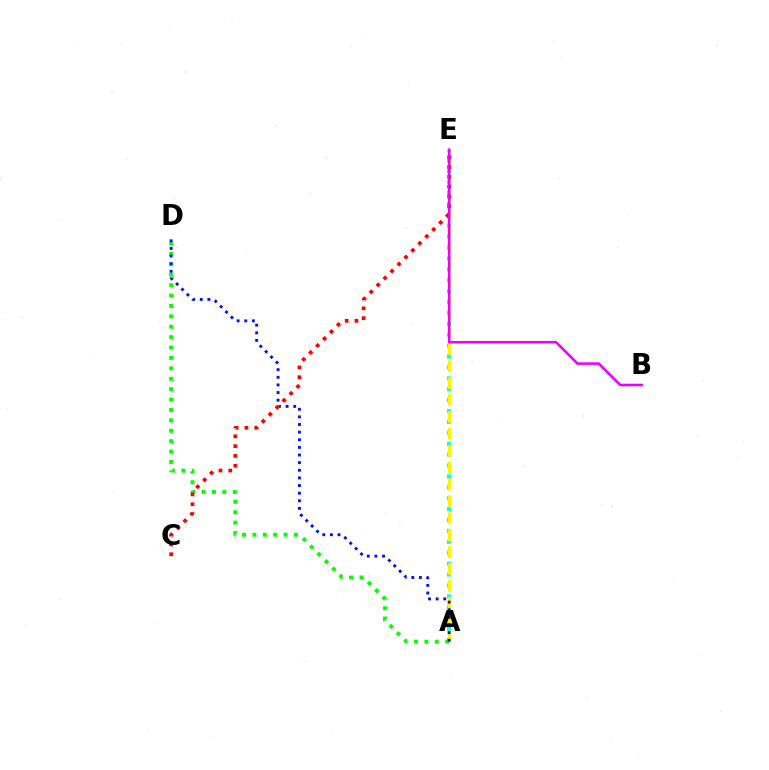{('A', 'E'): [{'color': '#00fff6', 'line_style': 'dotted', 'thickness': 2.96}, {'color': '#fcf500', 'line_style': 'dashed', 'thickness': 2.3}], ('A', 'D'): [{'color': '#08ff00', 'line_style': 'dotted', 'thickness': 2.83}, {'color': '#0010ff', 'line_style': 'dotted', 'thickness': 2.07}], ('C', 'E'): [{'color': '#ff0000', 'line_style': 'dotted', 'thickness': 2.67}], ('B', 'E'): [{'color': '#ee00ff', 'line_style': 'solid', 'thickness': 1.85}]}